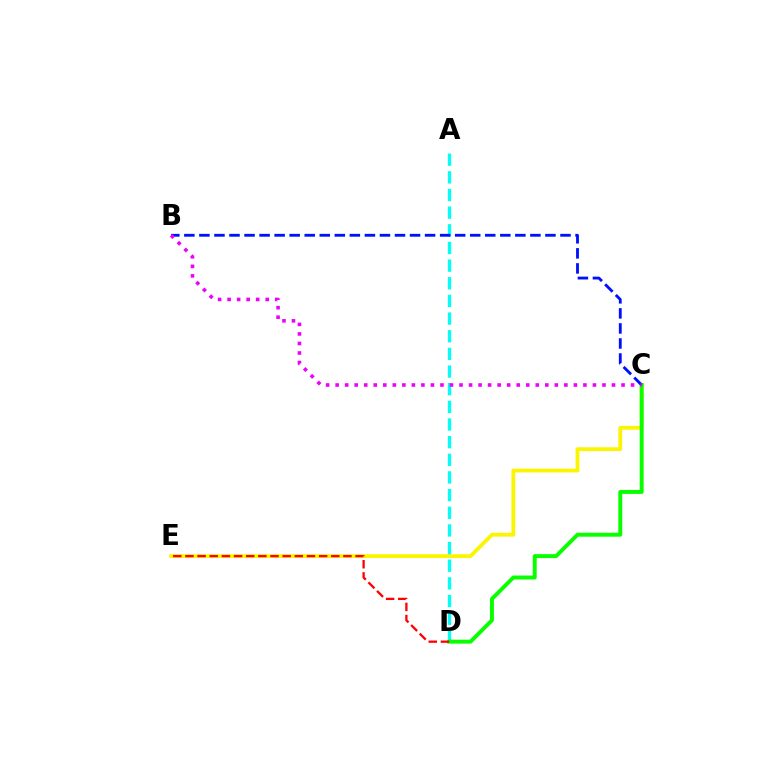{('C', 'E'): [{'color': '#fcf500', 'line_style': 'solid', 'thickness': 2.73}], ('A', 'D'): [{'color': '#00fff6', 'line_style': 'dashed', 'thickness': 2.4}], ('C', 'D'): [{'color': '#08ff00', 'line_style': 'solid', 'thickness': 2.83}], ('B', 'C'): [{'color': '#0010ff', 'line_style': 'dashed', 'thickness': 2.04}, {'color': '#ee00ff', 'line_style': 'dotted', 'thickness': 2.59}], ('D', 'E'): [{'color': '#ff0000', 'line_style': 'dashed', 'thickness': 1.65}]}